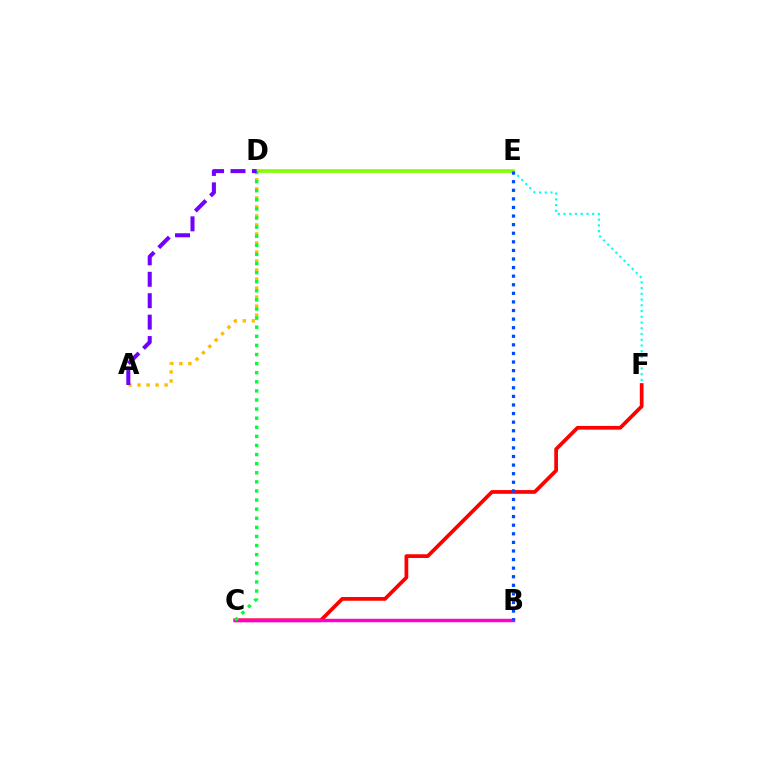{('E', 'F'): [{'color': '#00fff6', 'line_style': 'dotted', 'thickness': 1.56}], ('C', 'F'): [{'color': '#ff0000', 'line_style': 'solid', 'thickness': 2.69}], ('A', 'D'): [{'color': '#ffbd00', 'line_style': 'dotted', 'thickness': 2.45}, {'color': '#7200ff', 'line_style': 'dashed', 'thickness': 2.91}], ('D', 'E'): [{'color': '#84ff00', 'line_style': 'solid', 'thickness': 2.65}], ('B', 'C'): [{'color': '#ff00cf', 'line_style': 'solid', 'thickness': 2.48}], ('B', 'E'): [{'color': '#004bff', 'line_style': 'dotted', 'thickness': 2.33}], ('C', 'D'): [{'color': '#00ff39', 'line_style': 'dotted', 'thickness': 2.47}]}